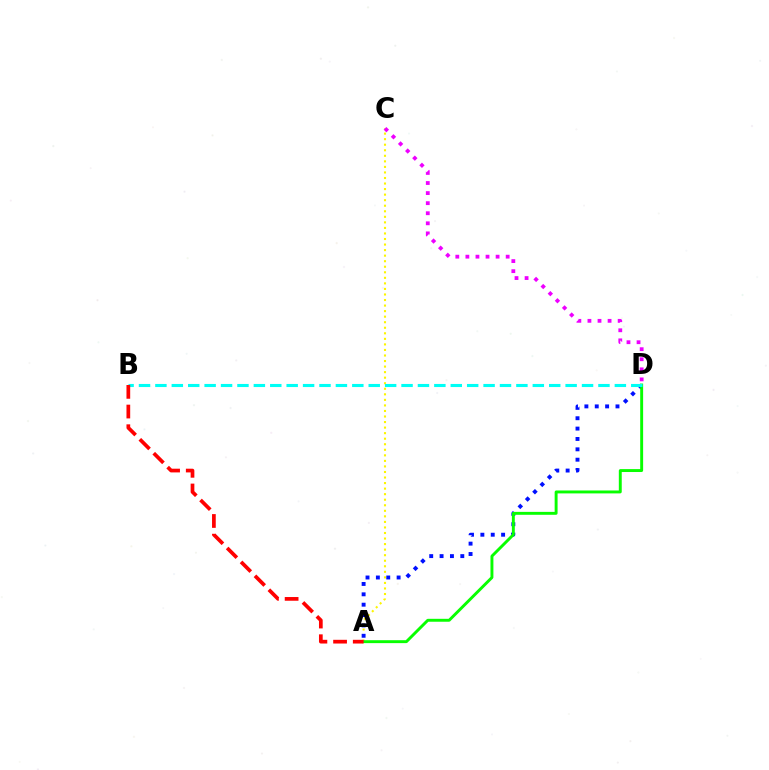{('A', 'C'): [{'color': '#fcf500', 'line_style': 'dotted', 'thickness': 1.51}], ('A', 'D'): [{'color': '#0010ff', 'line_style': 'dotted', 'thickness': 2.82}, {'color': '#08ff00', 'line_style': 'solid', 'thickness': 2.1}], ('C', 'D'): [{'color': '#ee00ff', 'line_style': 'dotted', 'thickness': 2.74}], ('B', 'D'): [{'color': '#00fff6', 'line_style': 'dashed', 'thickness': 2.23}], ('A', 'B'): [{'color': '#ff0000', 'line_style': 'dashed', 'thickness': 2.67}]}